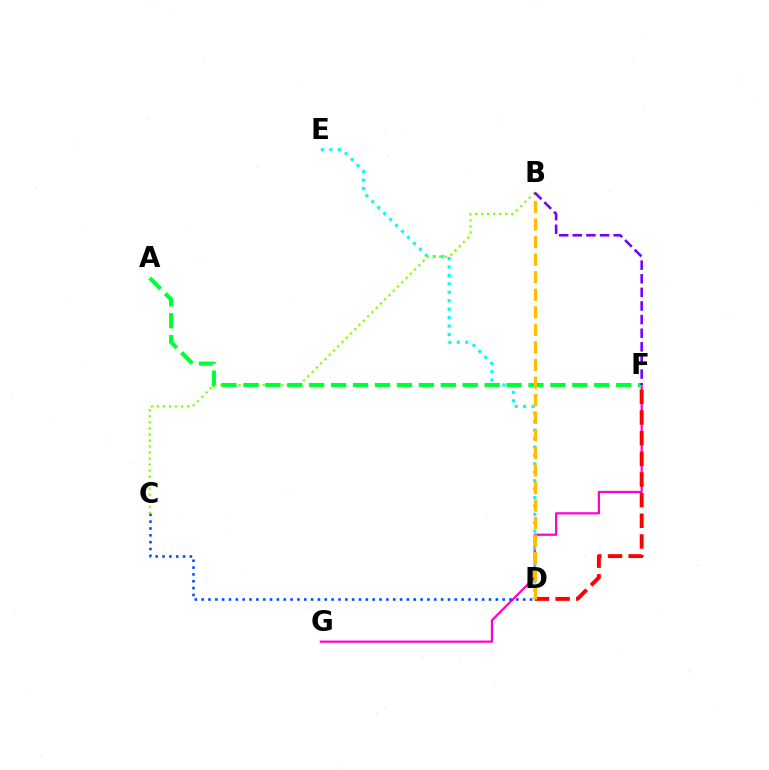{('F', 'G'): [{'color': '#ff00cf', 'line_style': 'solid', 'thickness': 1.6}], ('D', 'F'): [{'color': '#ff0000', 'line_style': 'dashed', 'thickness': 2.81}], ('D', 'E'): [{'color': '#00fff6', 'line_style': 'dotted', 'thickness': 2.29}], ('C', 'D'): [{'color': '#004bff', 'line_style': 'dotted', 'thickness': 1.86}], ('B', 'C'): [{'color': '#84ff00', 'line_style': 'dotted', 'thickness': 1.64}], ('A', 'F'): [{'color': '#00ff39', 'line_style': 'dashed', 'thickness': 2.98}], ('B', 'D'): [{'color': '#ffbd00', 'line_style': 'dashed', 'thickness': 2.39}], ('B', 'F'): [{'color': '#7200ff', 'line_style': 'dashed', 'thickness': 1.85}]}